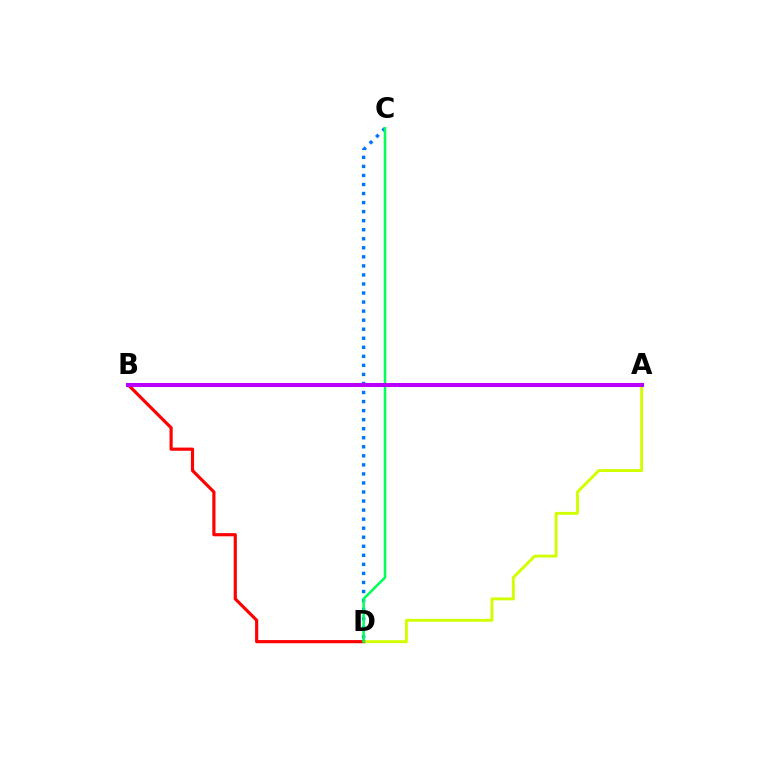{('A', 'D'): [{'color': '#d1ff00', 'line_style': 'solid', 'thickness': 2.1}], ('C', 'D'): [{'color': '#0074ff', 'line_style': 'dotted', 'thickness': 2.46}, {'color': '#00ff5c', 'line_style': 'solid', 'thickness': 1.83}], ('B', 'D'): [{'color': '#ff0000', 'line_style': 'solid', 'thickness': 2.28}], ('A', 'B'): [{'color': '#b900ff', 'line_style': 'solid', 'thickness': 2.9}]}